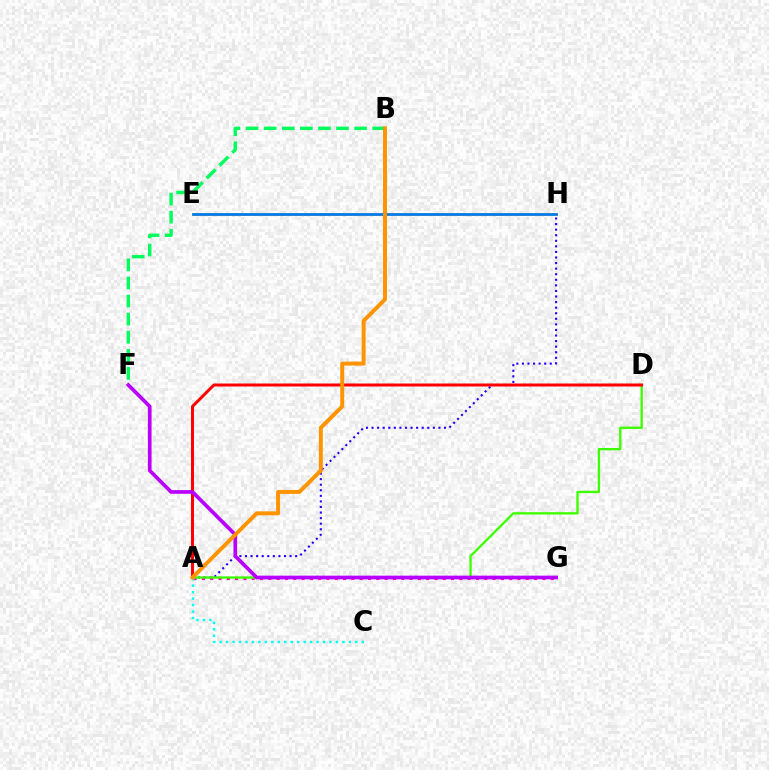{('A', 'H'): [{'color': '#2500ff', 'line_style': 'dotted', 'thickness': 1.51}], ('E', 'H'): [{'color': '#d1ff00', 'line_style': 'solid', 'thickness': 2.16}, {'color': '#0074ff', 'line_style': 'solid', 'thickness': 1.94}], ('A', 'G'): [{'color': '#ff00ac', 'line_style': 'dotted', 'thickness': 2.26}], ('B', 'F'): [{'color': '#00ff5c', 'line_style': 'dashed', 'thickness': 2.46}], ('A', 'D'): [{'color': '#3dff00', 'line_style': 'solid', 'thickness': 1.68}, {'color': '#ff0000', 'line_style': 'solid', 'thickness': 2.15}], ('F', 'G'): [{'color': '#b900ff', 'line_style': 'solid', 'thickness': 2.65}], ('A', 'C'): [{'color': '#00fff6', 'line_style': 'dotted', 'thickness': 1.76}], ('A', 'B'): [{'color': '#ff9400', 'line_style': 'solid', 'thickness': 2.84}]}